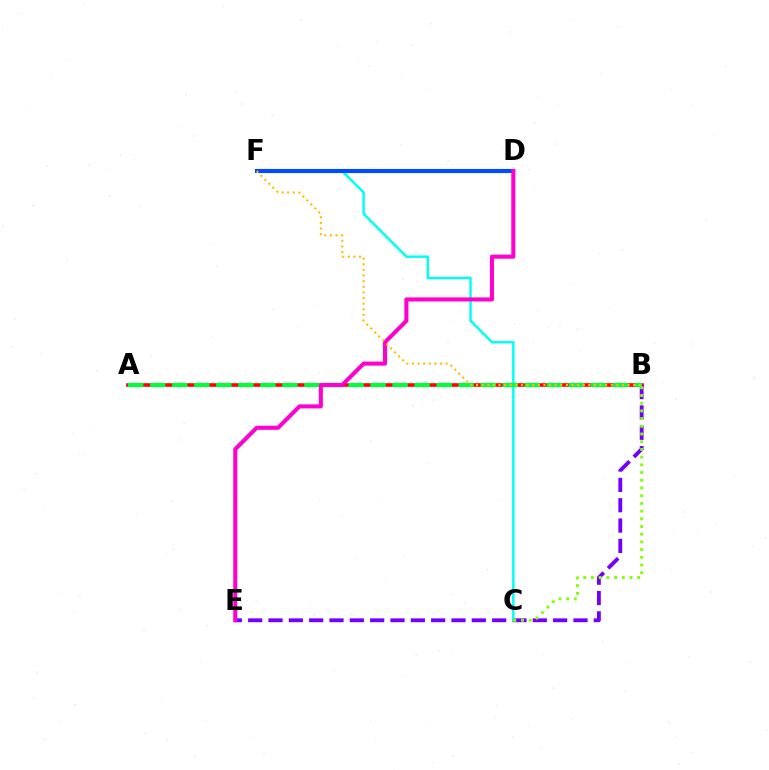{('A', 'B'): [{'color': '#ff0000', 'line_style': 'solid', 'thickness': 2.58}, {'color': '#00ff39', 'line_style': 'dashed', 'thickness': 2.99}], ('B', 'E'): [{'color': '#7200ff', 'line_style': 'dashed', 'thickness': 2.76}], ('C', 'F'): [{'color': '#00fff6', 'line_style': 'solid', 'thickness': 1.78}], ('D', 'F'): [{'color': '#004bff', 'line_style': 'solid', 'thickness': 2.97}], ('D', 'E'): [{'color': '#ff00cf', 'line_style': 'solid', 'thickness': 2.93}], ('B', 'F'): [{'color': '#ffbd00', 'line_style': 'dotted', 'thickness': 1.53}], ('B', 'C'): [{'color': '#84ff00', 'line_style': 'dotted', 'thickness': 2.09}]}